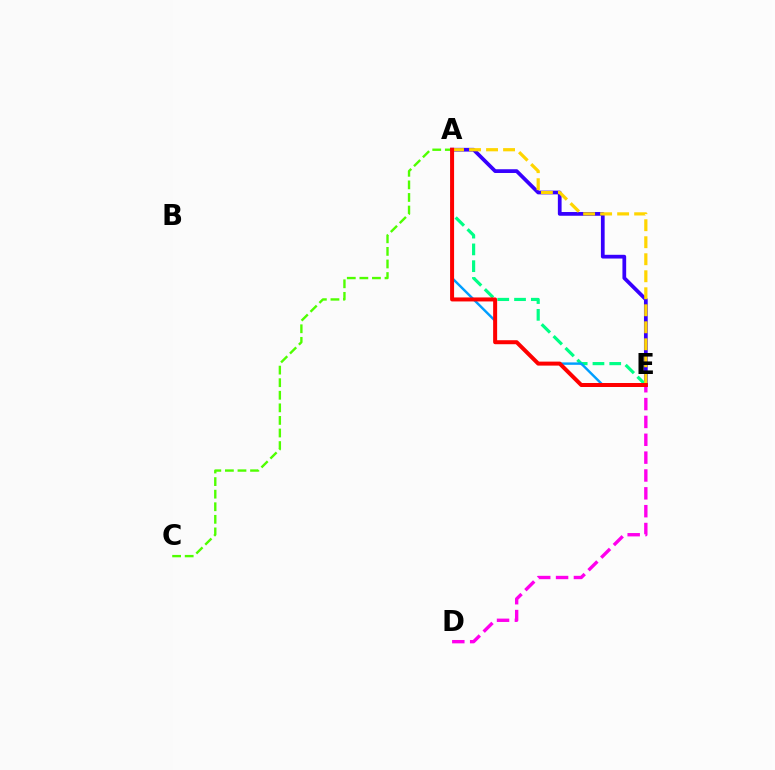{('D', 'E'): [{'color': '#ff00ed', 'line_style': 'dashed', 'thickness': 2.42}], ('A', 'C'): [{'color': '#4fff00', 'line_style': 'dashed', 'thickness': 1.71}], ('A', 'E'): [{'color': '#3700ff', 'line_style': 'solid', 'thickness': 2.69}, {'color': '#00ff86', 'line_style': 'dashed', 'thickness': 2.28}, {'color': '#009eff', 'line_style': 'solid', 'thickness': 1.75}, {'color': '#ffd500', 'line_style': 'dashed', 'thickness': 2.31}, {'color': '#ff0000', 'line_style': 'solid', 'thickness': 2.88}]}